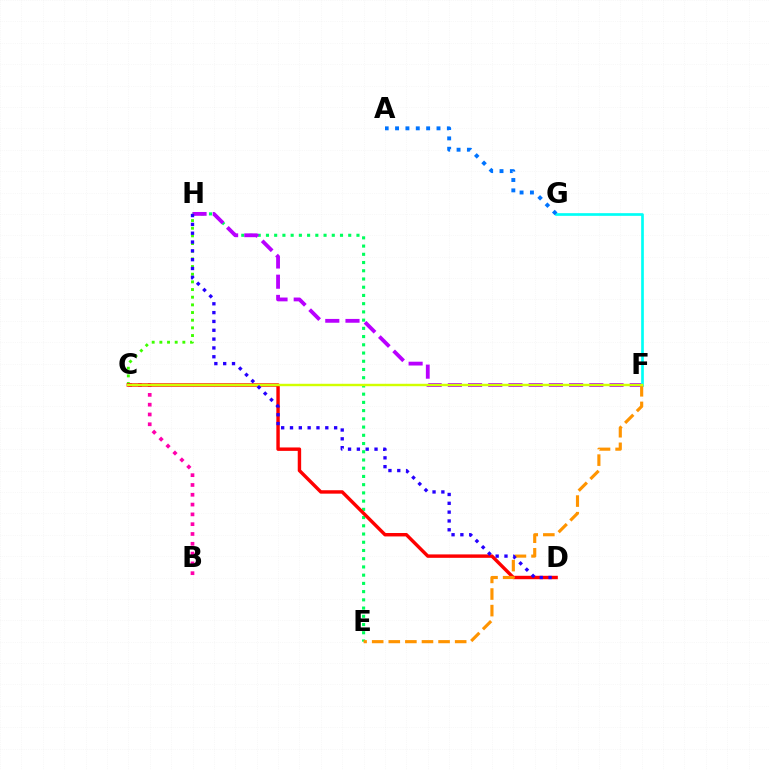{('E', 'H'): [{'color': '#00ff5c', 'line_style': 'dotted', 'thickness': 2.24}], ('F', 'H'): [{'color': '#b900ff', 'line_style': 'dashed', 'thickness': 2.75}], ('C', 'H'): [{'color': '#3dff00', 'line_style': 'dotted', 'thickness': 2.08}], ('B', 'C'): [{'color': '#ff00ac', 'line_style': 'dotted', 'thickness': 2.66}], ('F', 'G'): [{'color': '#00fff6', 'line_style': 'solid', 'thickness': 1.93}], ('C', 'D'): [{'color': '#ff0000', 'line_style': 'solid', 'thickness': 2.46}], ('A', 'G'): [{'color': '#0074ff', 'line_style': 'dotted', 'thickness': 2.82}], ('E', 'F'): [{'color': '#ff9400', 'line_style': 'dashed', 'thickness': 2.25}], ('C', 'F'): [{'color': '#d1ff00', 'line_style': 'solid', 'thickness': 1.74}], ('D', 'H'): [{'color': '#2500ff', 'line_style': 'dotted', 'thickness': 2.4}]}